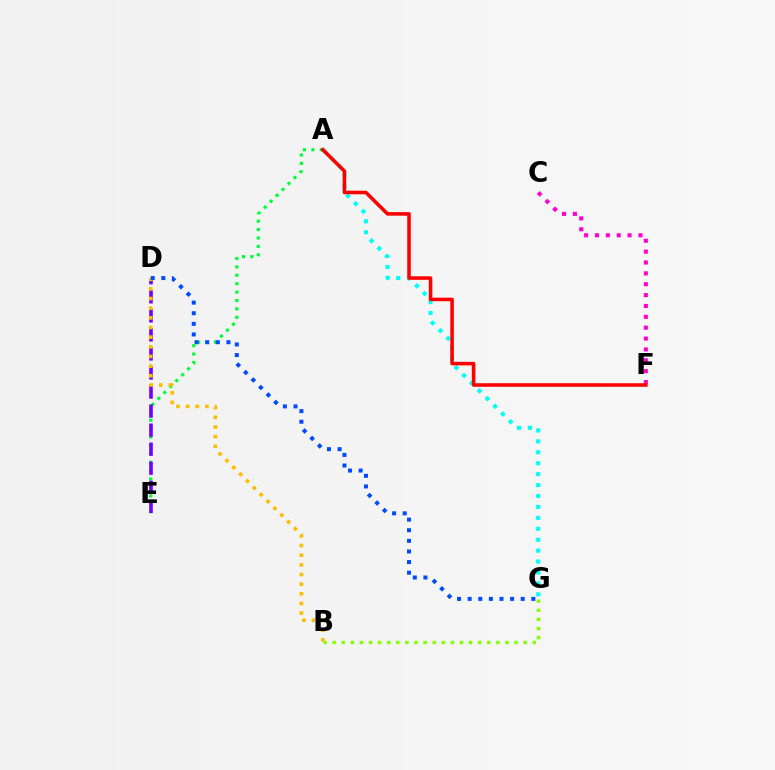{('C', 'F'): [{'color': '#ff00cf', 'line_style': 'dotted', 'thickness': 2.95}], ('A', 'G'): [{'color': '#00fff6', 'line_style': 'dotted', 'thickness': 2.97}], ('A', 'E'): [{'color': '#00ff39', 'line_style': 'dotted', 'thickness': 2.28}], ('D', 'E'): [{'color': '#7200ff', 'line_style': 'dashed', 'thickness': 2.59}], ('B', 'D'): [{'color': '#ffbd00', 'line_style': 'dotted', 'thickness': 2.62}], ('B', 'G'): [{'color': '#84ff00', 'line_style': 'dotted', 'thickness': 2.47}], ('D', 'G'): [{'color': '#004bff', 'line_style': 'dotted', 'thickness': 2.88}], ('A', 'F'): [{'color': '#ff0000', 'line_style': 'solid', 'thickness': 2.56}]}